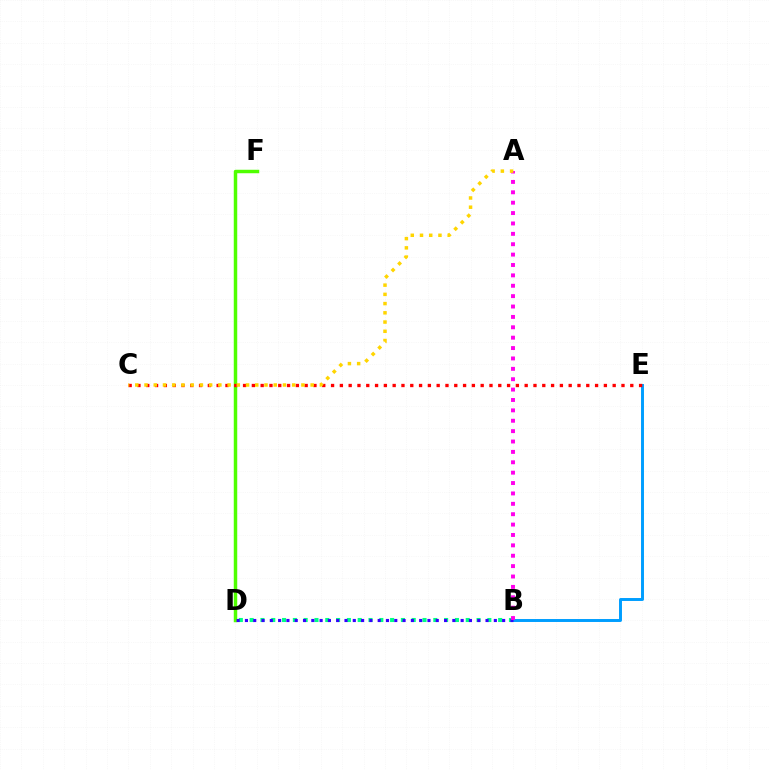{('D', 'F'): [{'color': '#4fff00', 'line_style': 'solid', 'thickness': 2.5}], ('B', 'E'): [{'color': '#009eff', 'line_style': 'solid', 'thickness': 2.12}], ('B', 'D'): [{'color': '#00ff86', 'line_style': 'dotted', 'thickness': 2.94}, {'color': '#3700ff', 'line_style': 'dotted', 'thickness': 2.25}], ('C', 'E'): [{'color': '#ff0000', 'line_style': 'dotted', 'thickness': 2.39}], ('A', 'B'): [{'color': '#ff00ed', 'line_style': 'dotted', 'thickness': 2.82}], ('A', 'C'): [{'color': '#ffd500', 'line_style': 'dotted', 'thickness': 2.51}]}